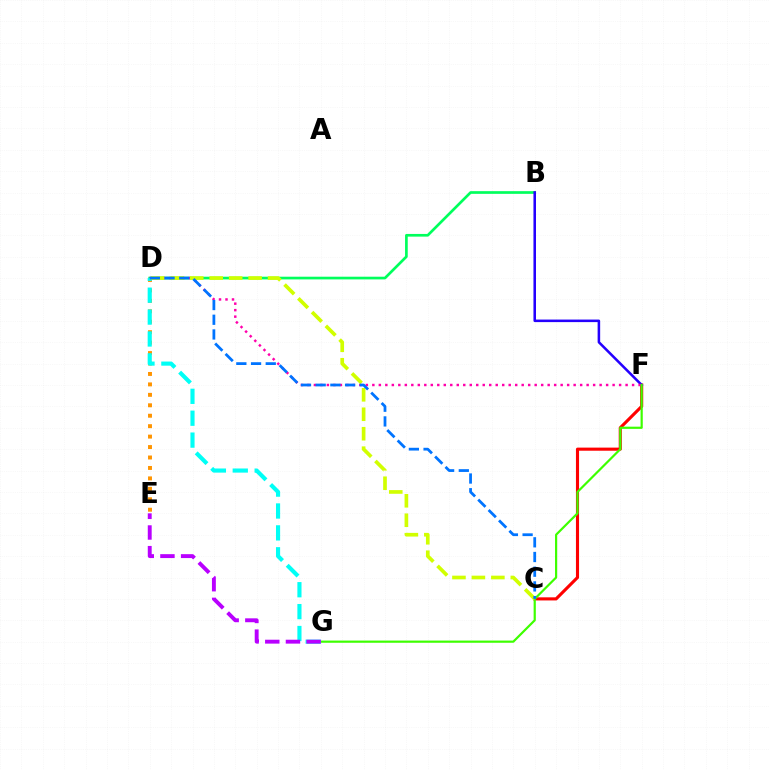{('D', 'E'): [{'color': '#ff9400', 'line_style': 'dotted', 'thickness': 2.84}], ('C', 'F'): [{'color': '#ff0000', 'line_style': 'solid', 'thickness': 2.24}], ('B', 'D'): [{'color': '#00ff5c', 'line_style': 'solid', 'thickness': 1.93}], ('B', 'F'): [{'color': '#2500ff', 'line_style': 'solid', 'thickness': 1.83}], ('D', 'F'): [{'color': '#ff00ac', 'line_style': 'dotted', 'thickness': 1.76}], ('F', 'G'): [{'color': '#3dff00', 'line_style': 'solid', 'thickness': 1.58}], ('D', 'G'): [{'color': '#00fff6', 'line_style': 'dashed', 'thickness': 2.97}], ('C', 'D'): [{'color': '#d1ff00', 'line_style': 'dashed', 'thickness': 2.64}, {'color': '#0074ff', 'line_style': 'dashed', 'thickness': 2.0}], ('E', 'G'): [{'color': '#b900ff', 'line_style': 'dashed', 'thickness': 2.81}]}